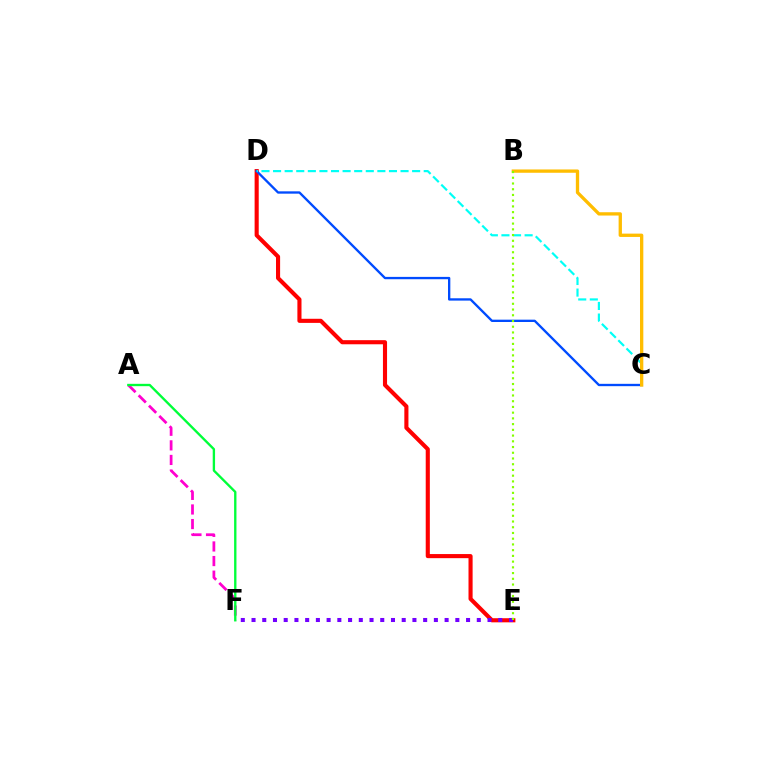{('A', 'F'): [{'color': '#ff00cf', 'line_style': 'dashed', 'thickness': 1.98}, {'color': '#00ff39', 'line_style': 'solid', 'thickness': 1.69}], ('D', 'E'): [{'color': '#ff0000', 'line_style': 'solid', 'thickness': 2.96}], ('C', 'D'): [{'color': '#004bff', 'line_style': 'solid', 'thickness': 1.68}, {'color': '#00fff6', 'line_style': 'dashed', 'thickness': 1.57}], ('B', 'C'): [{'color': '#ffbd00', 'line_style': 'solid', 'thickness': 2.38}], ('E', 'F'): [{'color': '#7200ff', 'line_style': 'dotted', 'thickness': 2.91}], ('B', 'E'): [{'color': '#84ff00', 'line_style': 'dotted', 'thickness': 1.56}]}